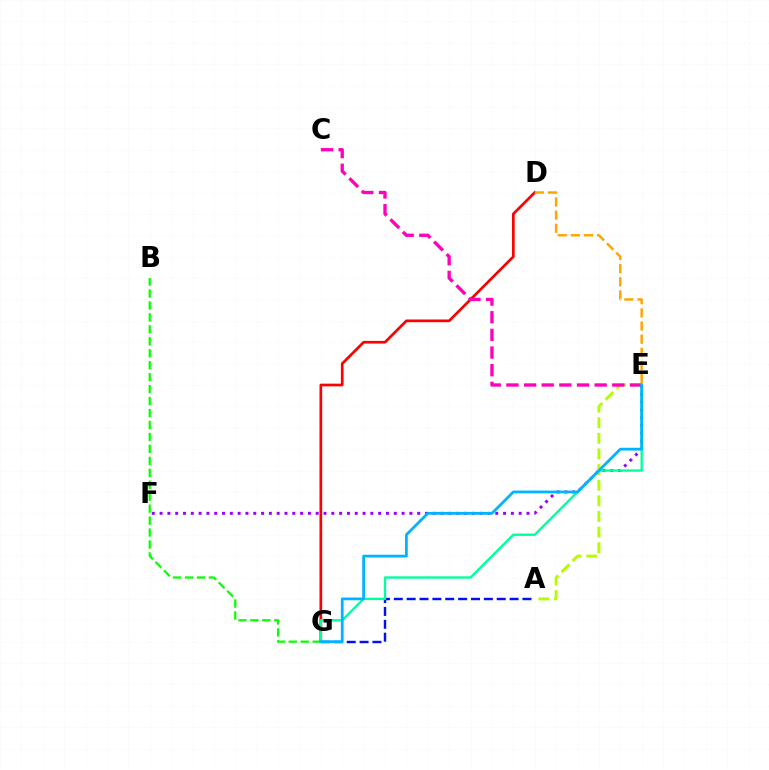{('A', 'E'): [{'color': '#b3ff00', 'line_style': 'dashed', 'thickness': 2.12}], ('D', 'G'): [{'color': '#ff0000', 'line_style': 'solid', 'thickness': 1.94}], ('E', 'F'): [{'color': '#9b00ff', 'line_style': 'dotted', 'thickness': 2.12}], ('B', 'G'): [{'color': '#08ff00', 'line_style': 'dashed', 'thickness': 1.62}], ('A', 'G'): [{'color': '#0010ff', 'line_style': 'dashed', 'thickness': 1.75}], ('E', 'G'): [{'color': '#00ff9d', 'line_style': 'solid', 'thickness': 1.7}, {'color': '#00b5ff', 'line_style': 'solid', 'thickness': 1.99}], ('C', 'E'): [{'color': '#ff00bd', 'line_style': 'dashed', 'thickness': 2.4}], ('D', 'E'): [{'color': '#ffa500', 'line_style': 'dashed', 'thickness': 1.79}]}